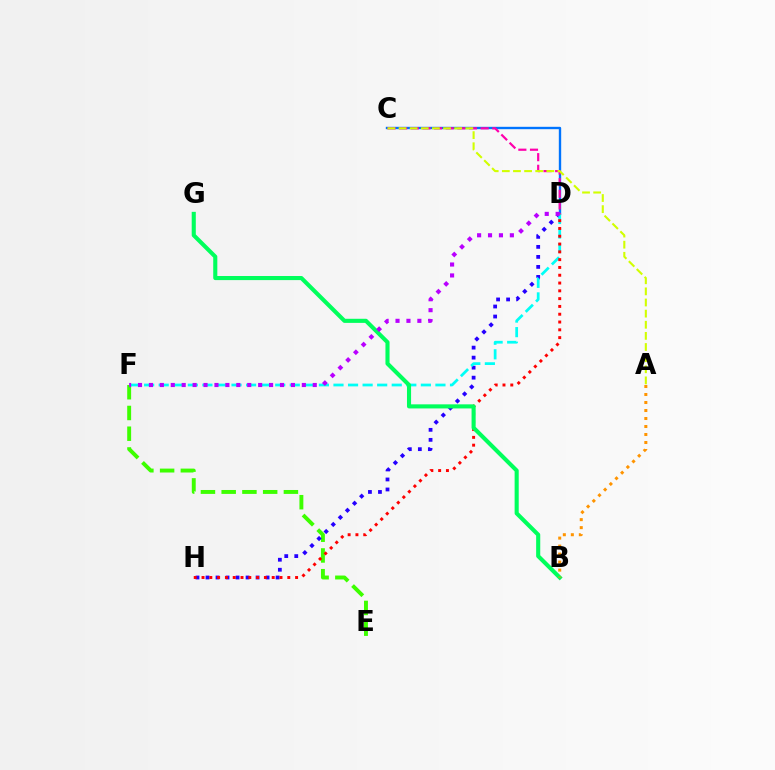{('E', 'F'): [{'color': '#3dff00', 'line_style': 'dashed', 'thickness': 2.82}], ('D', 'H'): [{'color': '#2500ff', 'line_style': 'dotted', 'thickness': 2.72}, {'color': '#ff0000', 'line_style': 'dotted', 'thickness': 2.12}], ('C', 'D'): [{'color': '#0074ff', 'line_style': 'solid', 'thickness': 1.71}, {'color': '#ff00ac', 'line_style': 'dashed', 'thickness': 1.58}], ('D', 'F'): [{'color': '#00fff6', 'line_style': 'dashed', 'thickness': 1.98}, {'color': '#b900ff', 'line_style': 'dotted', 'thickness': 2.97}], ('B', 'G'): [{'color': '#00ff5c', 'line_style': 'solid', 'thickness': 2.95}], ('A', 'C'): [{'color': '#d1ff00', 'line_style': 'dashed', 'thickness': 1.51}], ('A', 'B'): [{'color': '#ff9400', 'line_style': 'dotted', 'thickness': 2.17}]}